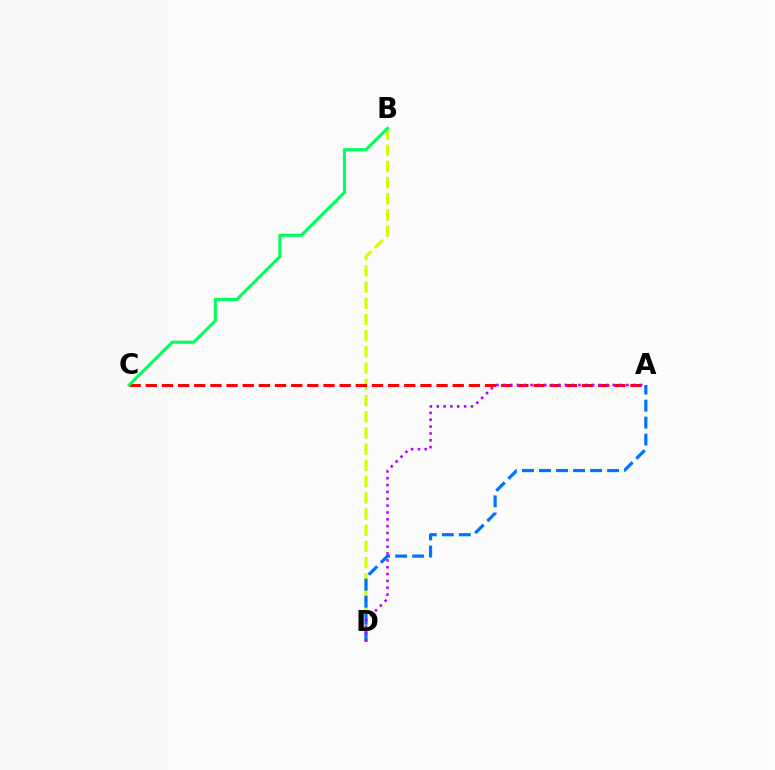{('B', 'D'): [{'color': '#d1ff00', 'line_style': 'dashed', 'thickness': 2.2}], ('A', 'C'): [{'color': '#ff0000', 'line_style': 'dashed', 'thickness': 2.19}], ('B', 'C'): [{'color': '#00ff5c', 'line_style': 'solid', 'thickness': 2.22}], ('A', 'D'): [{'color': '#0074ff', 'line_style': 'dashed', 'thickness': 2.31}, {'color': '#b900ff', 'line_style': 'dotted', 'thickness': 1.86}]}